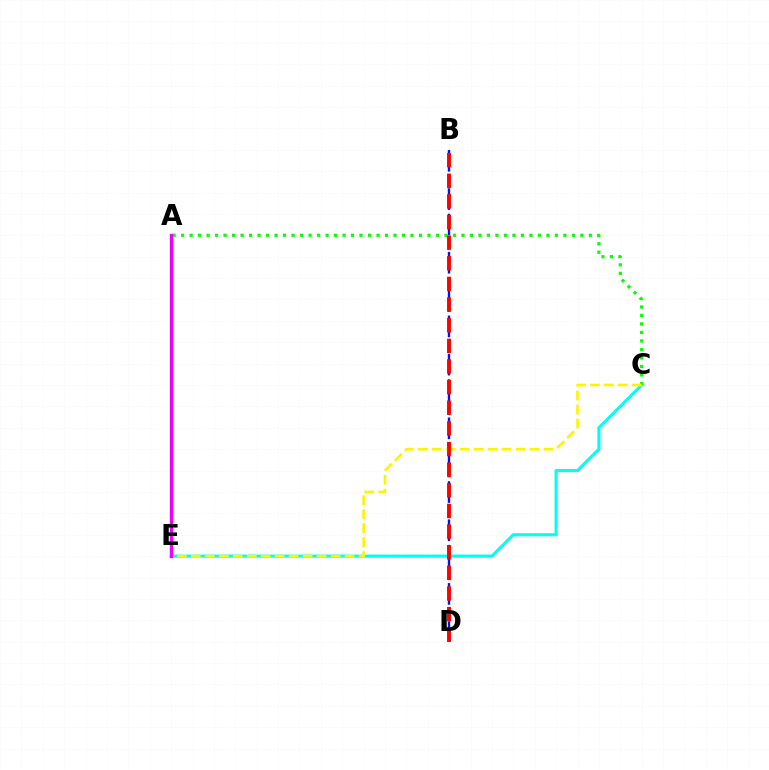{('B', 'D'): [{'color': '#0010ff', 'line_style': 'dashed', 'thickness': 1.73}, {'color': '#ff0000', 'line_style': 'dashed', 'thickness': 2.8}], ('C', 'E'): [{'color': '#00fff6', 'line_style': 'solid', 'thickness': 2.24}, {'color': '#fcf500', 'line_style': 'dashed', 'thickness': 1.9}], ('A', 'C'): [{'color': '#08ff00', 'line_style': 'dotted', 'thickness': 2.31}], ('A', 'E'): [{'color': '#ee00ff', 'line_style': 'solid', 'thickness': 2.4}]}